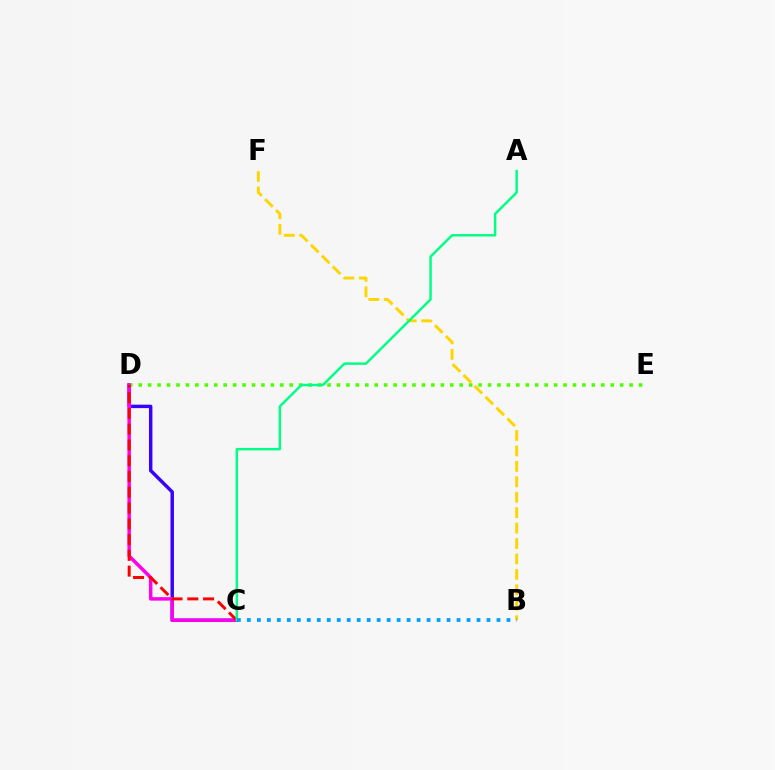{('C', 'D'): [{'color': '#3700ff', 'line_style': 'solid', 'thickness': 2.47}, {'color': '#ff00ed', 'line_style': 'solid', 'thickness': 2.5}, {'color': '#ff0000', 'line_style': 'dashed', 'thickness': 2.14}], ('D', 'E'): [{'color': '#4fff00', 'line_style': 'dotted', 'thickness': 2.56}], ('B', 'F'): [{'color': '#ffd500', 'line_style': 'dashed', 'thickness': 2.1}], ('A', 'C'): [{'color': '#00ff86', 'line_style': 'solid', 'thickness': 1.77}], ('B', 'C'): [{'color': '#009eff', 'line_style': 'dotted', 'thickness': 2.71}]}